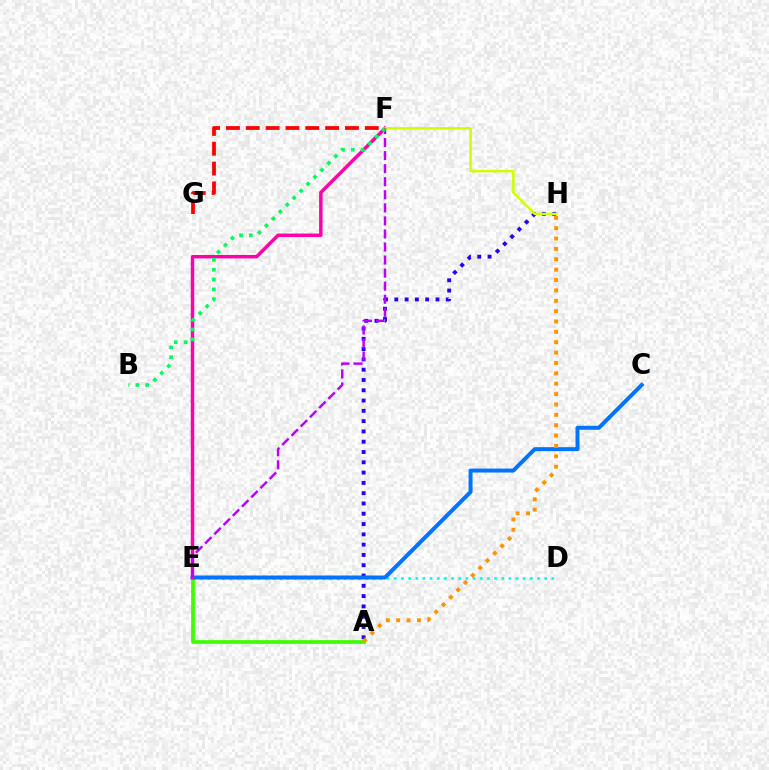{('A', 'E'): [{'color': '#3dff00', 'line_style': 'solid', 'thickness': 2.67}], ('D', 'E'): [{'color': '#00fff6', 'line_style': 'dotted', 'thickness': 1.95}], ('A', 'H'): [{'color': '#2500ff', 'line_style': 'dotted', 'thickness': 2.8}, {'color': '#ff9400', 'line_style': 'dotted', 'thickness': 2.82}], ('C', 'E'): [{'color': '#0074ff', 'line_style': 'solid', 'thickness': 2.87}], ('E', 'F'): [{'color': '#ff00ac', 'line_style': 'solid', 'thickness': 2.49}, {'color': '#b900ff', 'line_style': 'dashed', 'thickness': 1.77}], ('F', 'H'): [{'color': '#d1ff00', 'line_style': 'solid', 'thickness': 1.82}], ('B', 'F'): [{'color': '#00ff5c', 'line_style': 'dotted', 'thickness': 2.67}], ('F', 'G'): [{'color': '#ff0000', 'line_style': 'dashed', 'thickness': 2.69}]}